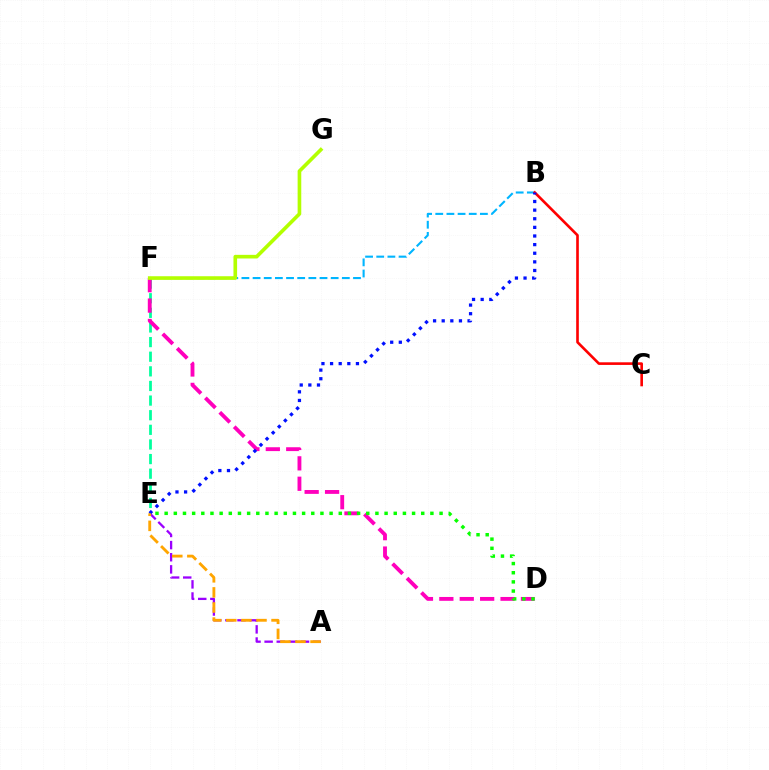{('A', 'E'): [{'color': '#9b00ff', 'line_style': 'dashed', 'thickness': 1.65}, {'color': '#ffa500', 'line_style': 'dashed', 'thickness': 2.05}], ('E', 'F'): [{'color': '#00ff9d', 'line_style': 'dashed', 'thickness': 1.99}], ('B', 'F'): [{'color': '#00b5ff', 'line_style': 'dashed', 'thickness': 1.52}], ('B', 'C'): [{'color': '#ff0000', 'line_style': 'solid', 'thickness': 1.89}], ('D', 'F'): [{'color': '#ff00bd', 'line_style': 'dashed', 'thickness': 2.77}], ('D', 'E'): [{'color': '#08ff00', 'line_style': 'dotted', 'thickness': 2.49}], ('B', 'E'): [{'color': '#0010ff', 'line_style': 'dotted', 'thickness': 2.34}], ('F', 'G'): [{'color': '#b3ff00', 'line_style': 'solid', 'thickness': 2.62}]}